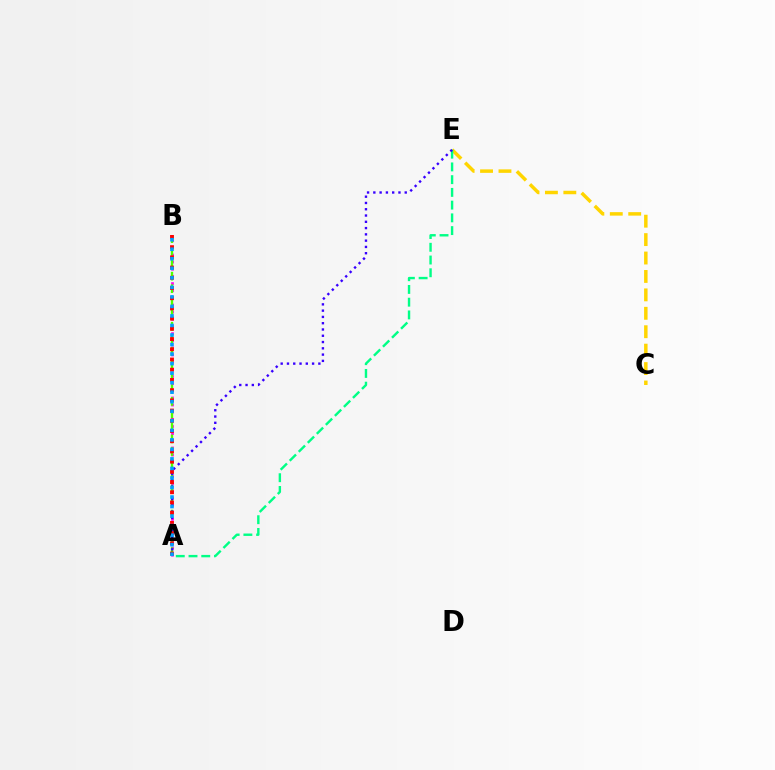{('C', 'E'): [{'color': '#ffd500', 'line_style': 'dashed', 'thickness': 2.5}], ('A', 'E'): [{'color': '#00ff86', 'line_style': 'dashed', 'thickness': 1.73}, {'color': '#3700ff', 'line_style': 'dotted', 'thickness': 1.71}], ('A', 'B'): [{'color': '#ff00ed', 'line_style': 'dotted', 'thickness': 1.94}, {'color': '#4fff00', 'line_style': 'dashed', 'thickness': 1.7}, {'color': '#ff0000', 'line_style': 'dotted', 'thickness': 2.77}, {'color': '#009eff', 'line_style': 'dotted', 'thickness': 2.59}]}